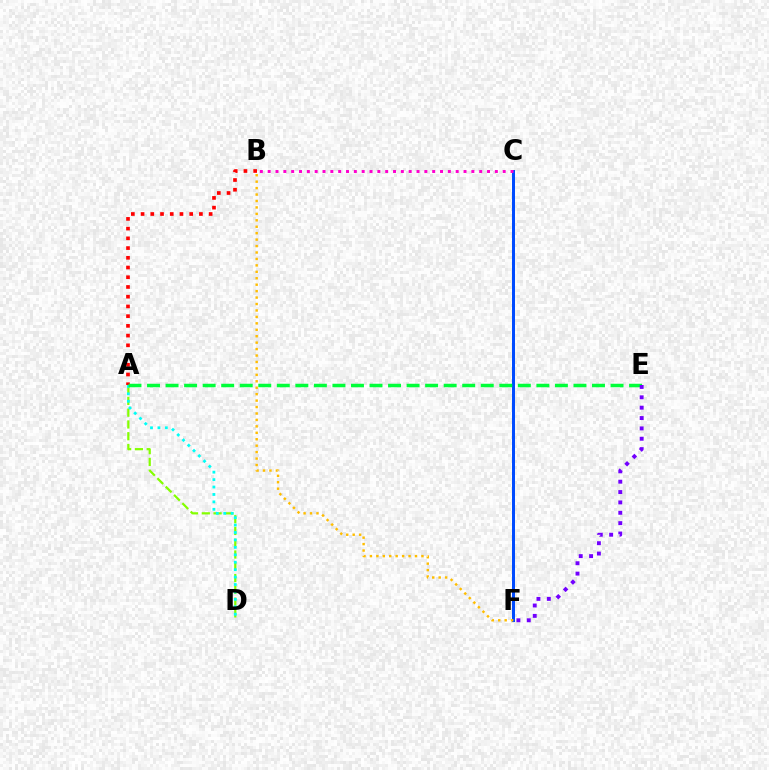{('A', 'B'): [{'color': '#ff0000', 'line_style': 'dotted', 'thickness': 2.64}], ('A', 'D'): [{'color': '#84ff00', 'line_style': 'dashed', 'thickness': 1.6}, {'color': '#00fff6', 'line_style': 'dotted', 'thickness': 2.02}], ('C', 'F'): [{'color': '#004bff', 'line_style': 'solid', 'thickness': 2.15}], ('A', 'E'): [{'color': '#00ff39', 'line_style': 'dashed', 'thickness': 2.52}], ('E', 'F'): [{'color': '#7200ff', 'line_style': 'dotted', 'thickness': 2.81}], ('B', 'F'): [{'color': '#ffbd00', 'line_style': 'dotted', 'thickness': 1.75}], ('B', 'C'): [{'color': '#ff00cf', 'line_style': 'dotted', 'thickness': 2.13}]}